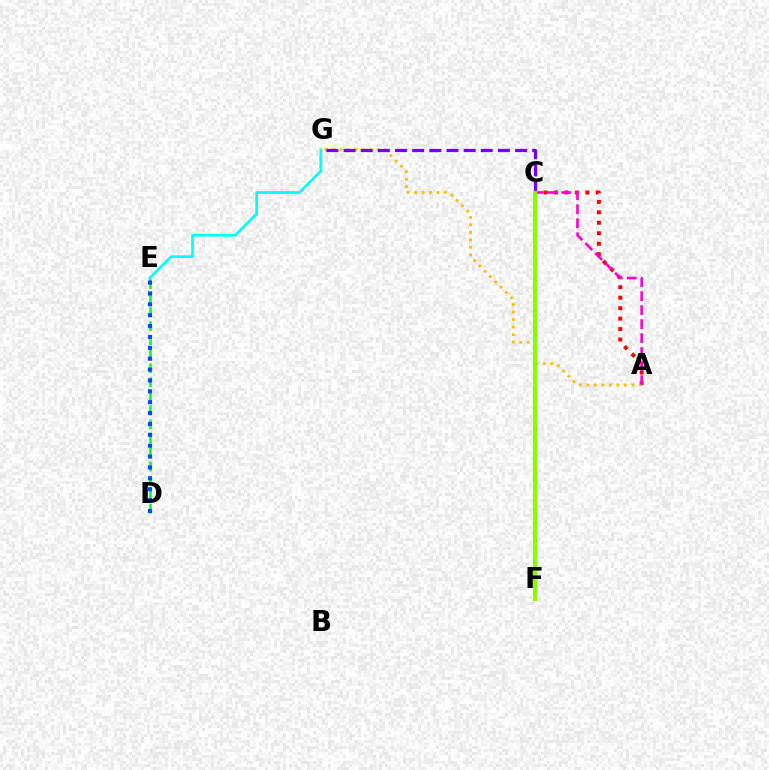{('A', 'C'): [{'color': '#ff0000', 'line_style': 'dotted', 'thickness': 2.84}, {'color': '#ff00cf', 'line_style': 'dashed', 'thickness': 1.9}], ('D', 'E'): [{'color': '#00ff39', 'line_style': 'dashed', 'thickness': 1.91}, {'color': '#004bff', 'line_style': 'dotted', 'thickness': 2.95}], ('A', 'G'): [{'color': '#ffbd00', 'line_style': 'dotted', 'thickness': 2.04}], ('C', 'G'): [{'color': '#7200ff', 'line_style': 'dashed', 'thickness': 2.33}], ('E', 'G'): [{'color': '#00fff6', 'line_style': 'solid', 'thickness': 1.93}], ('C', 'F'): [{'color': '#84ff00', 'line_style': 'solid', 'thickness': 3.0}]}